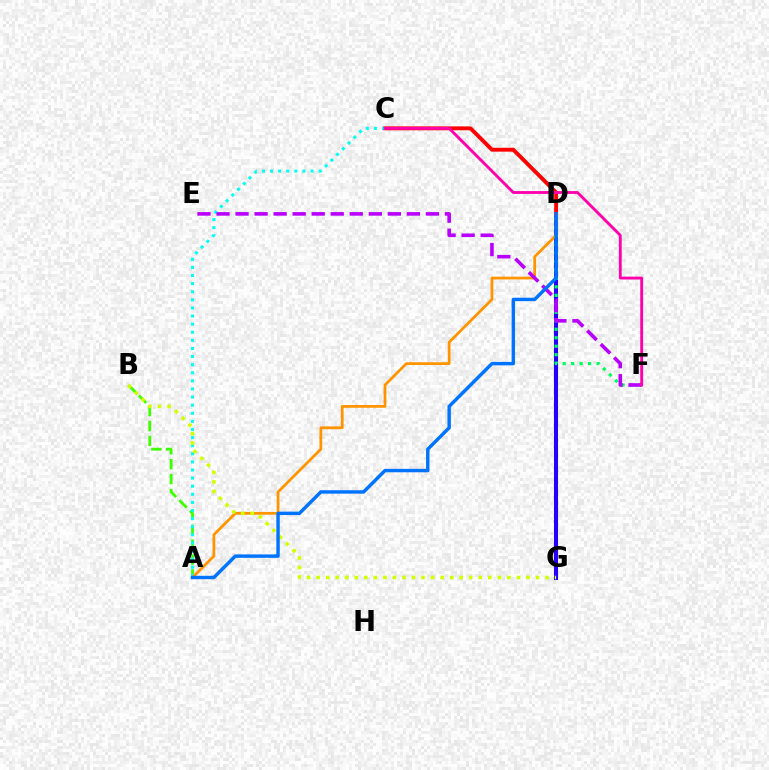{('D', 'G'): [{'color': '#2500ff', 'line_style': 'solid', 'thickness': 2.92}], ('C', 'D'): [{'color': '#ff0000', 'line_style': 'solid', 'thickness': 2.79}], ('A', 'B'): [{'color': '#3dff00', 'line_style': 'dashed', 'thickness': 2.02}], ('A', 'C'): [{'color': '#00fff6', 'line_style': 'dotted', 'thickness': 2.2}], ('D', 'F'): [{'color': '#00ff5c', 'line_style': 'dotted', 'thickness': 2.3}], ('A', 'D'): [{'color': '#ff9400', 'line_style': 'solid', 'thickness': 1.98}, {'color': '#0074ff', 'line_style': 'solid', 'thickness': 2.47}], ('B', 'G'): [{'color': '#d1ff00', 'line_style': 'dotted', 'thickness': 2.59}], ('E', 'F'): [{'color': '#b900ff', 'line_style': 'dashed', 'thickness': 2.59}], ('C', 'F'): [{'color': '#ff00ac', 'line_style': 'solid', 'thickness': 2.06}]}